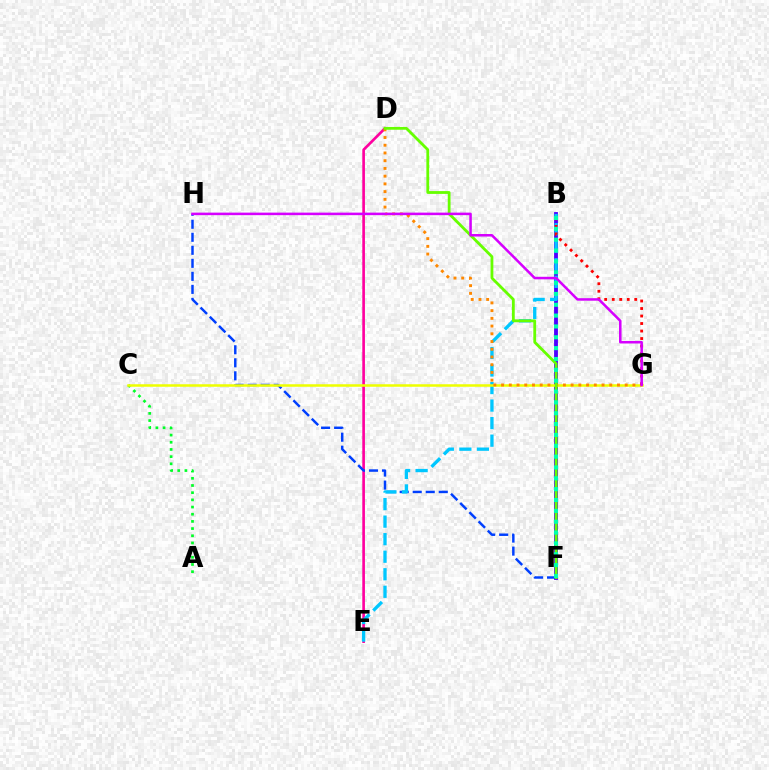{('A', 'C'): [{'color': '#00ff27', 'line_style': 'dotted', 'thickness': 1.95}], ('D', 'E'): [{'color': '#ff00a0', 'line_style': 'solid', 'thickness': 1.91}], ('B', 'F'): [{'color': '#4f00ff', 'line_style': 'solid', 'thickness': 2.76}, {'color': '#00ffaf', 'line_style': 'dotted', 'thickness': 2.95}], ('F', 'H'): [{'color': '#003fff', 'line_style': 'dashed', 'thickness': 1.77}], ('B', 'E'): [{'color': '#00c7ff', 'line_style': 'dashed', 'thickness': 2.38}], ('C', 'G'): [{'color': '#eeff00', 'line_style': 'solid', 'thickness': 1.81}], ('D', 'G'): [{'color': '#ff8800', 'line_style': 'dotted', 'thickness': 2.1}], ('B', 'G'): [{'color': '#ff0000', 'line_style': 'dotted', 'thickness': 2.04}], ('D', 'F'): [{'color': '#66ff00', 'line_style': 'solid', 'thickness': 2.02}], ('G', 'H'): [{'color': '#d600ff', 'line_style': 'solid', 'thickness': 1.82}]}